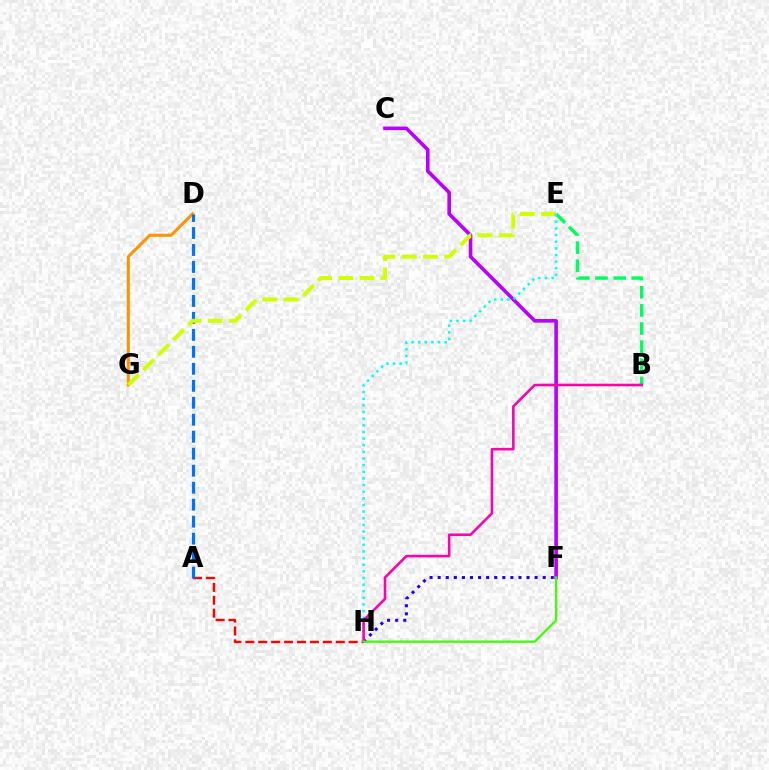{('D', 'G'): [{'color': '#ff9400', 'line_style': 'solid', 'thickness': 2.2}], ('F', 'H'): [{'color': '#2500ff', 'line_style': 'dotted', 'thickness': 2.2}, {'color': '#3dff00', 'line_style': 'solid', 'thickness': 1.64}], ('B', 'E'): [{'color': '#00ff5c', 'line_style': 'dashed', 'thickness': 2.46}], ('A', 'H'): [{'color': '#ff0000', 'line_style': 'dashed', 'thickness': 1.76}], ('C', 'F'): [{'color': '#b900ff', 'line_style': 'solid', 'thickness': 2.6}], ('A', 'D'): [{'color': '#0074ff', 'line_style': 'dashed', 'thickness': 2.31}], ('E', 'G'): [{'color': '#d1ff00', 'line_style': 'dashed', 'thickness': 2.88}], ('E', 'H'): [{'color': '#00fff6', 'line_style': 'dotted', 'thickness': 1.8}], ('B', 'H'): [{'color': '#ff00ac', 'line_style': 'solid', 'thickness': 1.85}]}